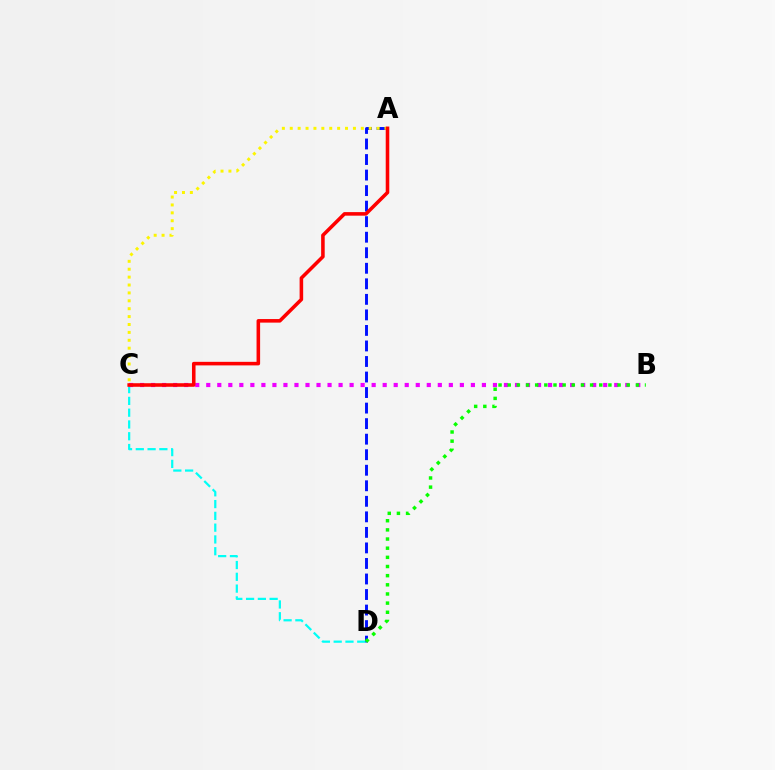{('A', 'D'): [{'color': '#0010ff', 'line_style': 'dashed', 'thickness': 2.11}], ('A', 'C'): [{'color': '#fcf500', 'line_style': 'dotted', 'thickness': 2.15}, {'color': '#ff0000', 'line_style': 'solid', 'thickness': 2.56}], ('C', 'D'): [{'color': '#00fff6', 'line_style': 'dashed', 'thickness': 1.6}], ('B', 'C'): [{'color': '#ee00ff', 'line_style': 'dotted', 'thickness': 3.0}], ('B', 'D'): [{'color': '#08ff00', 'line_style': 'dotted', 'thickness': 2.49}]}